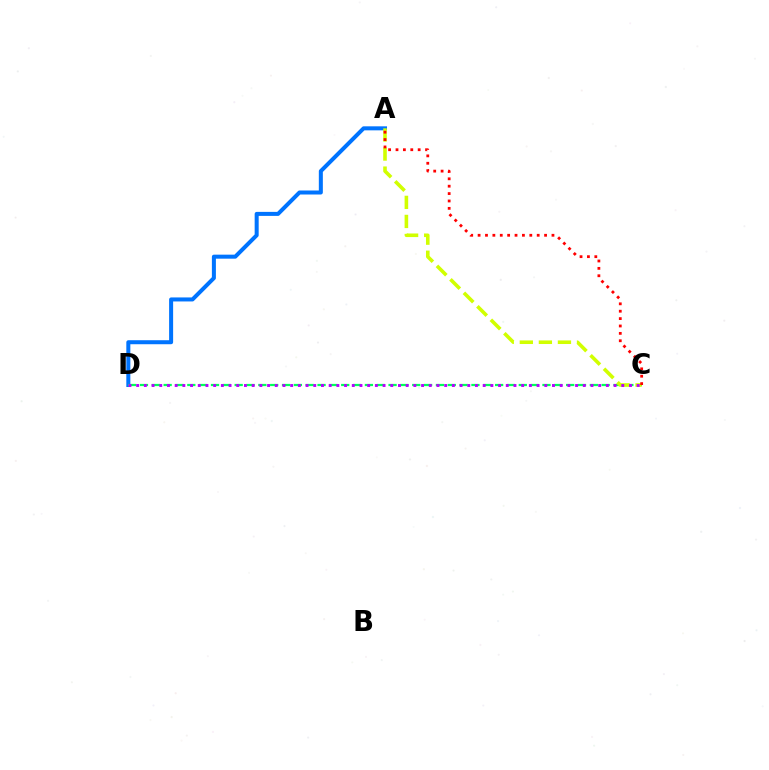{('A', 'D'): [{'color': '#0074ff', 'line_style': 'solid', 'thickness': 2.89}], ('C', 'D'): [{'color': '#00ff5c', 'line_style': 'dashed', 'thickness': 1.61}, {'color': '#b900ff', 'line_style': 'dotted', 'thickness': 2.09}], ('A', 'C'): [{'color': '#d1ff00', 'line_style': 'dashed', 'thickness': 2.59}, {'color': '#ff0000', 'line_style': 'dotted', 'thickness': 2.01}]}